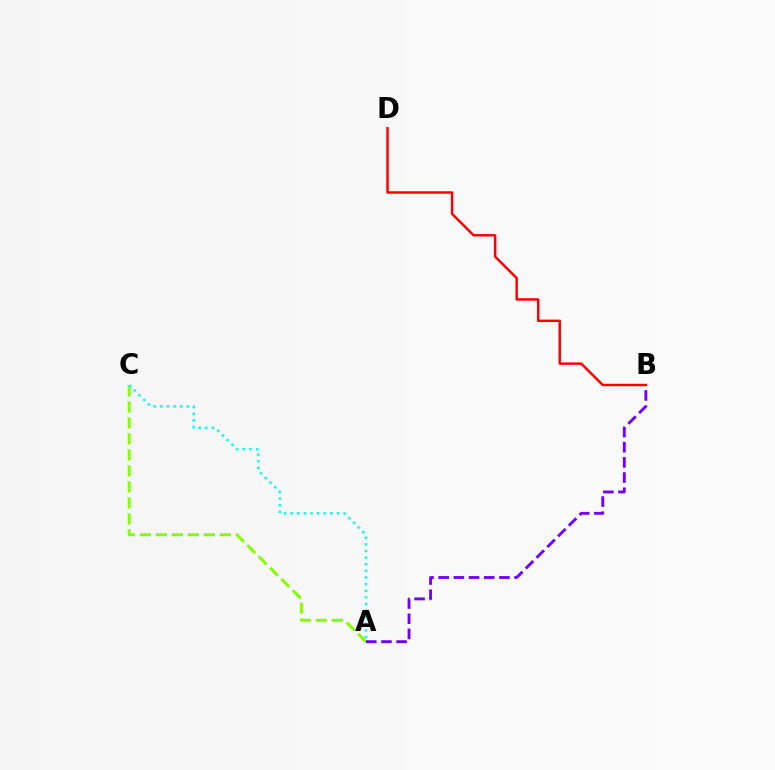{('A', 'C'): [{'color': '#84ff00', 'line_style': 'dashed', 'thickness': 2.17}, {'color': '#00fff6', 'line_style': 'dotted', 'thickness': 1.8}], ('B', 'D'): [{'color': '#ff0000', 'line_style': 'solid', 'thickness': 1.77}], ('A', 'B'): [{'color': '#7200ff', 'line_style': 'dashed', 'thickness': 2.06}]}